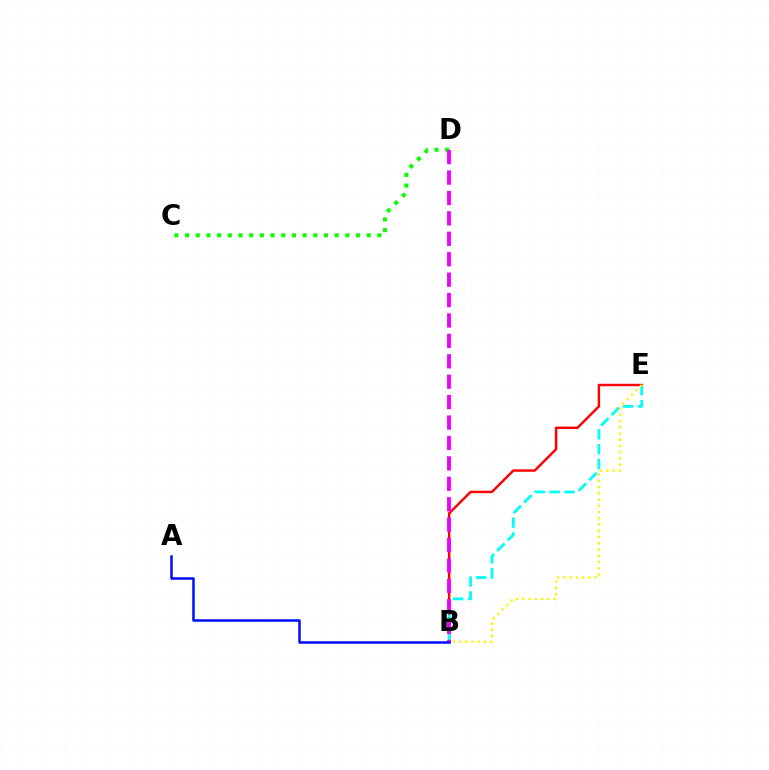{('C', 'D'): [{'color': '#08ff00', 'line_style': 'dotted', 'thickness': 2.9}], ('B', 'E'): [{'color': '#ff0000', 'line_style': 'solid', 'thickness': 1.75}, {'color': '#00fff6', 'line_style': 'dashed', 'thickness': 2.02}, {'color': '#fcf500', 'line_style': 'dotted', 'thickness': 1.7}], ('B', 'D'): [{'color': '#ee00ff', 'line_style': 'dashed', 'thickness': 2.77}], ('A', 'B'): [{'color': '#0010ff', 'line_style': 'solid', 'thickness': 1.82}]}